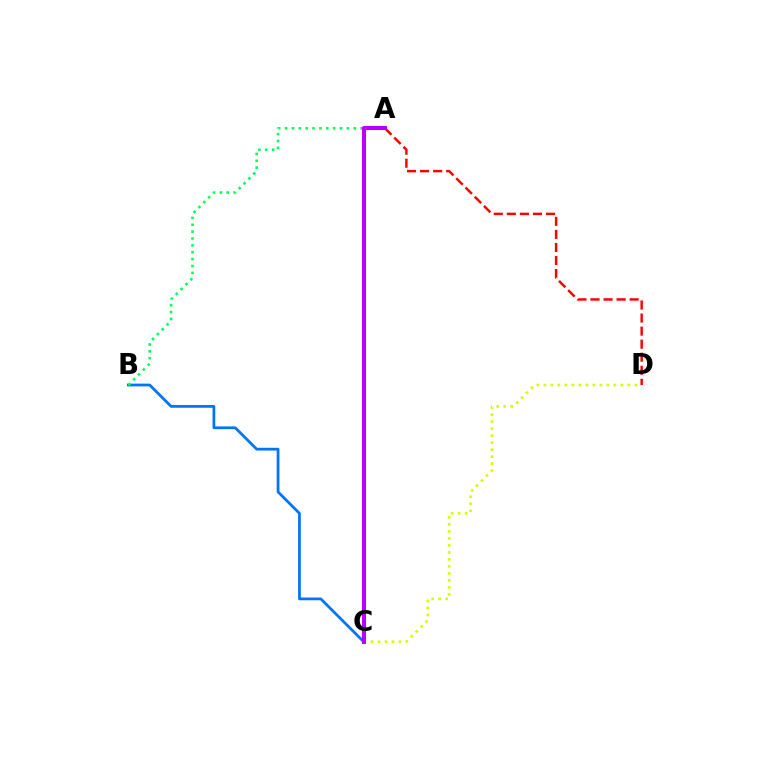{('B', 'C'): [{'color': '#0074ff', 'line_style': 'solid', 'thickness': 1.98}], ('C', 'D'): [{'color': '#d1ff00', 'line_style': 'dotted', 'thickness': 1.9}], ('A', 'B'): [{'color': '#00ff5c', 'line_style': 'dotted', 'thickness': 1.87}], ('A', 'D'): [{'color': '#ff0000', 'line_style': 'dashed', 'thickness': 1.77}], ('A', 'C'): [{'color': '#b900ff', 'line_style': 'solid', 'thickness': 2.93}]}